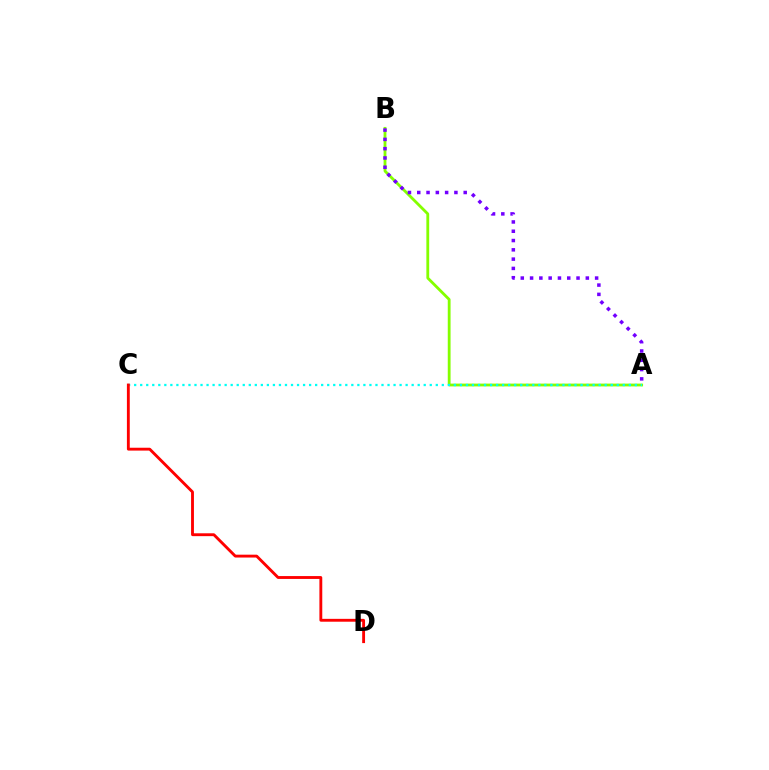{('A', 'B'): [{'color': '#84ff00', 'line_style': 'solid', 'thickness': 2.02}, {'color': '#7200ff', 'line_style': 'dotted', 'thickness': 2.52}], ('A', 'C'): [{'color': '#00fff6', 'line_style': 'dotted', 'thickness': 1.64}], ('C', 'D'): [{'color': '#ff0000', 'line_style': 'solid', 'thickness': 2.06}]}